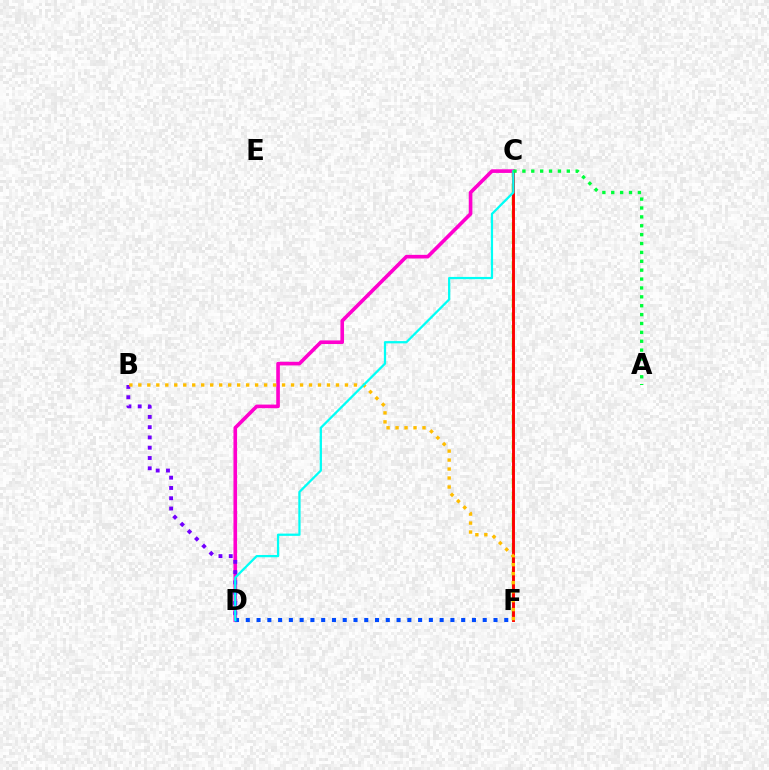{('C', 'D'): [{'color': '#ff00cf', 'line_style': 'solid', 'thickness': 2.61}, {'color': '#00fff6', 'line_style': 'solid', 'thickness': 1.63}], ('C', 'F'): [{'color': '#84ff00', 'line_style': 'dashed', 'thickness': 1.74}, {'color': '#ff0000', 'line_style': 'solid', 'thickness': 2.1}], ('D', 'F'): [{'color': '#004bff', 'line_style': 'dotted', 'thickness': 2.93}], ('B', 'D'): [{'color': '#7200ff', 'line_style': 'dotted', 'thickness': 2.79}], ('B', 'F'): [{'color': '#ffbd00', 'line_style': 'dotted', 'thickness': 2.44}], ('A', 'C'): [{'color': '#00ff39', 'line_style': 'dotted', 'thickness': 2.41}]}